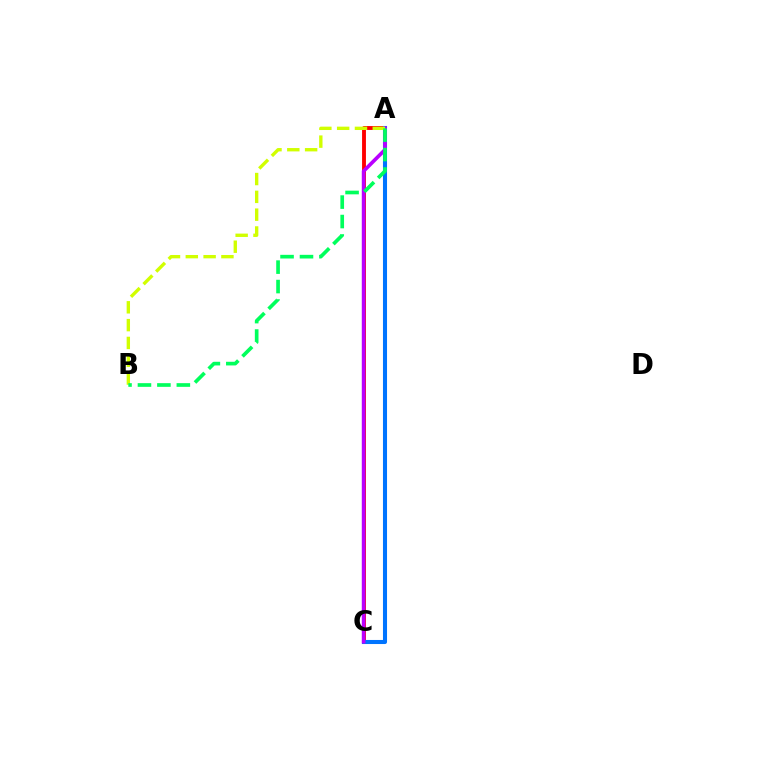{('A', 'C'): [{'color': '#ff0000', 'line_style': 'solid', 'thickness': 2.78}, {'color': '#0074ff', 'line_style': 'solid', 'thickness': 2.93}, {'color': '#b900ff', 'line_style': 'solid', 'thickness': 2.64}], ('A', 'B'): [{'color': '#d1ff00', 'line_style': 'dashed', 'thickness': 2.42}, {'color': '#00ff5c', 'line_style': 'dashed', 'thickness': 2.64}]}